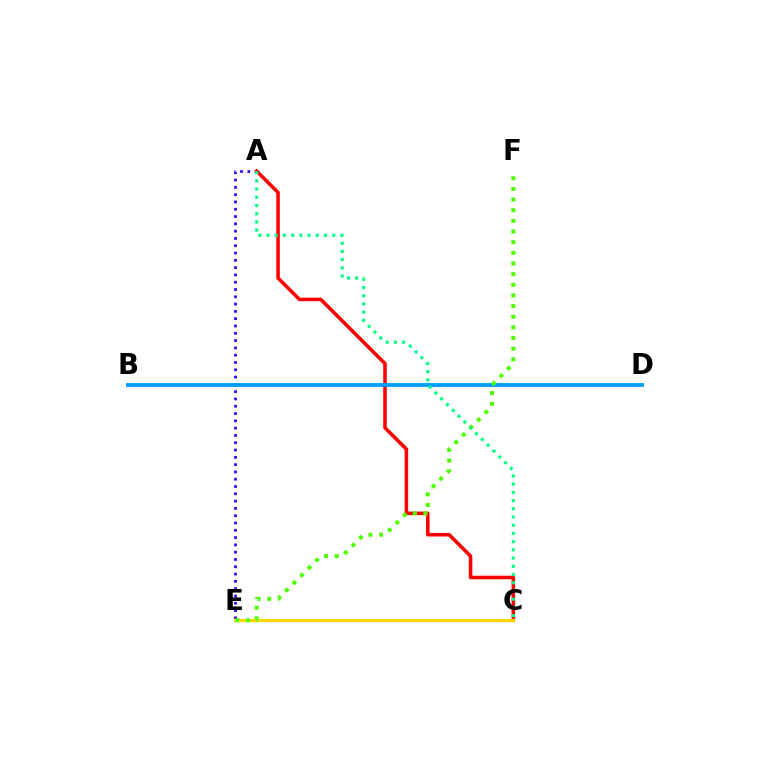{('C', 'E'): [{'color': '#ff00ed', 'line_style': 'dotted', 'thickness': 1.92}, {'color': '#ffd500', 'line_style': 'solid', 'thickness': 2.3}], ('A', 'E'): [{'color': '#3700ff', 'line_style': 'dotted', 'thickness': 1.98}], ('A', 'C'): [{'color': '#ff0000', 'line_style': 'solid', 'thickness': 2.56}, {'color': '#00ff86', 'line_style': 'dotted', 'thickness': 2.23}], ('B', 'D'): [{'color': '#009eff', 'line_style': 'solid', 'thickness': 2.79}], ('E', 'F'): [{'color': '#4fff00', 'line_style': 'dotted', 'thickness': 2.89}]}